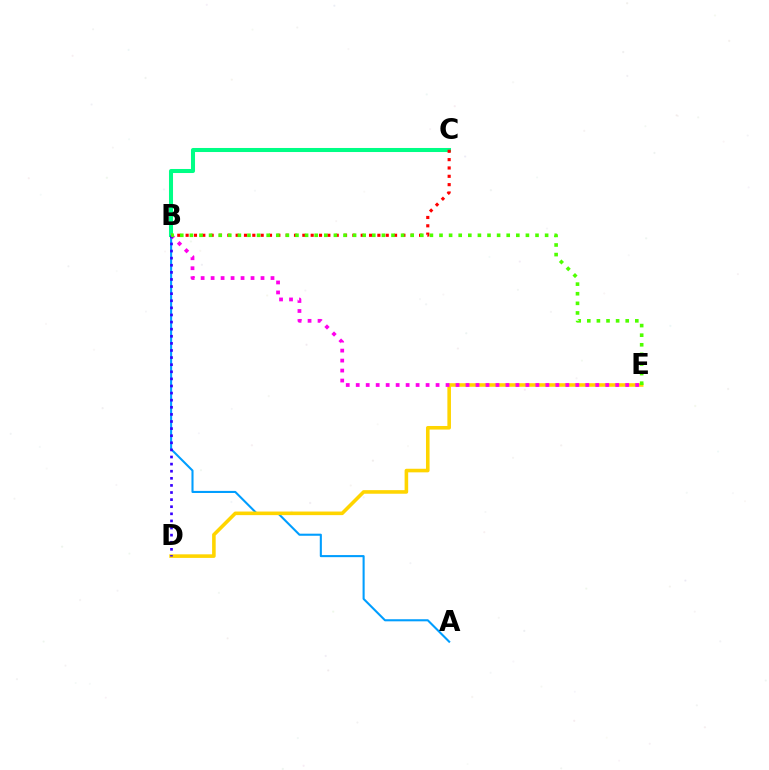{('A', 'B'): [{'color': '#009eff', 'line_style': 'solid', 'thickness': 1.5}], ('D', 'E'): [{'color': '#ffd500', 'line_style': 'solid', 'thickness': 2.58}], ('B', 'C'): [{'color': '#00ff86', 'line_style': 'solid', 'thickness': 2.91}, {'color': '#ff0000', 'line_style': 'dotted', 'thickness': 2.27}], ('B', 'E'): [{'color': '#ff00ed', 'line_style': 'dotted', 'thickness': 2.71}, {'color': '#4fff00', 'line_style': 'dotted', 'thickness': 2.61}], ('B', 'D'): [{'color': '#3700ff', 'line_style': 'dotted', 'thickness': 1.93}]}